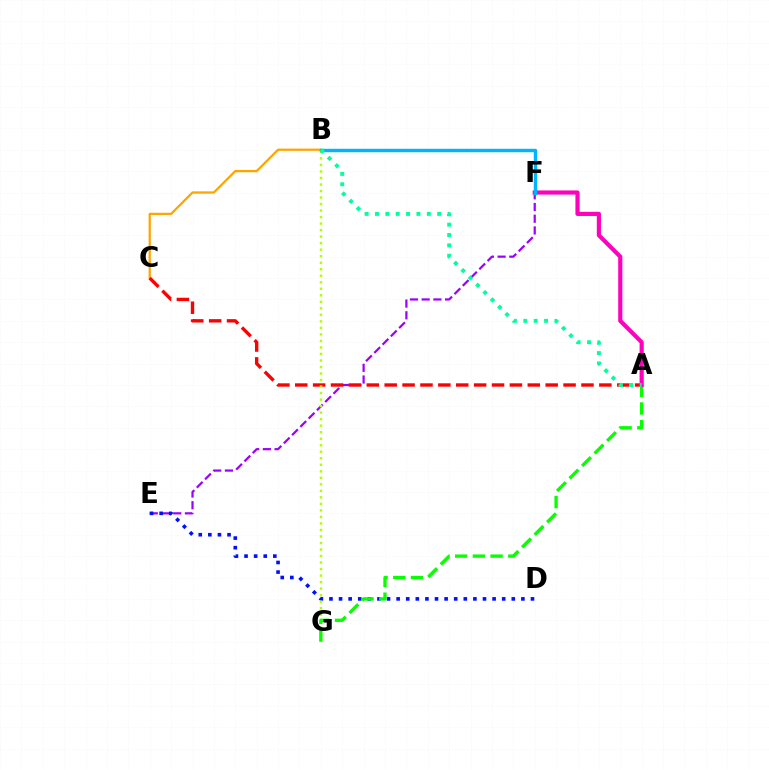{('B', 'C'): [{'color': '#ffa500', 'line_style': 'solid', 'thickness': 1.63}], ('E', 'F'): [{'color': '#9b00ff', 'line_style': 'dashed', 'thickness': 1.59}], ('A', 'C'): [{'color': '#ff0000', 'line_style': 'dashed', 'thickness': 2.43}], ('D', 'E'): [{'color': '#0010ff', 'line_style': 'dotted', 'thickness': 2.61}], ('B', 'G'): [{'color': '#b3ff00', 'line_style': 'dotted', 'thickness': 1.77}], ('A', 'G'): [{'color': '#08ff00', 'line_style': 'dashed', 'thickness': 2.4}], ('A', 'F'): [{'color': '#ff00bd', 'line_style': 'solid', 'thickness': 2.99}], ('B', 'F'): [{'color': '#00b5ff', 'line_style': 'solid', 'thickness': 2.47}], ('A', 'B'): [{'color': '#00ff9d', 'line_style': 'dotted', 'thickness': 2.82}]}